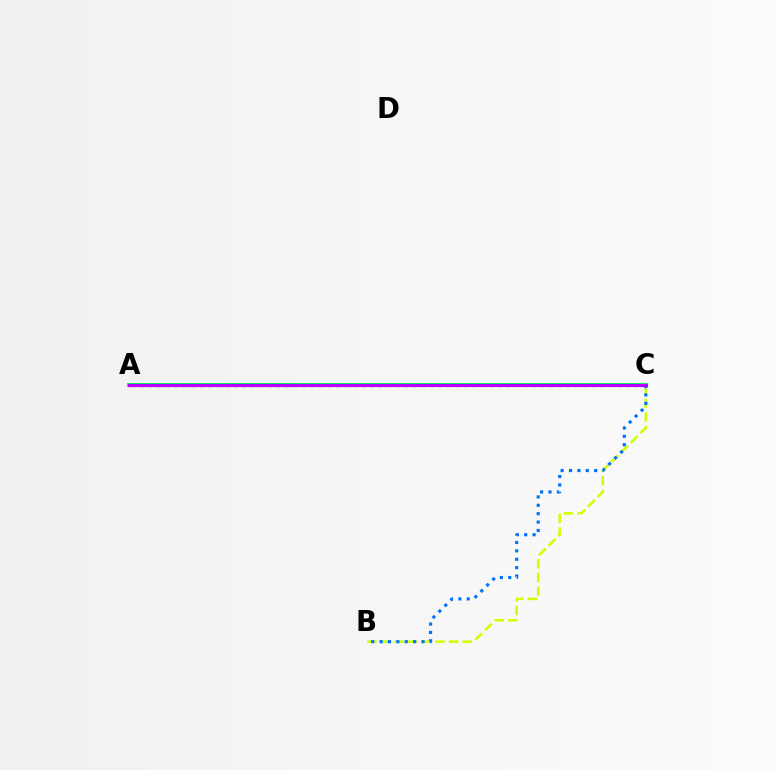{('A', 'C'): [{'color': '#ff0000', 'line_style': 'dotted', 'thickness': 2.32}, {'color': '#00ff5c', 'line_style': 'solid', 'thickness': 2.9}, {'color': '#b900ff', 'line_style': 'solid', 'thickness': 2.25}], ('B', 'C'): [{'color': '#d1ff00', 'line_style': 'dashed', 'thickness': 1.85}, {'color': '#0074ff', 'line_style': 'dotted', 'thickness': 2.28}]}